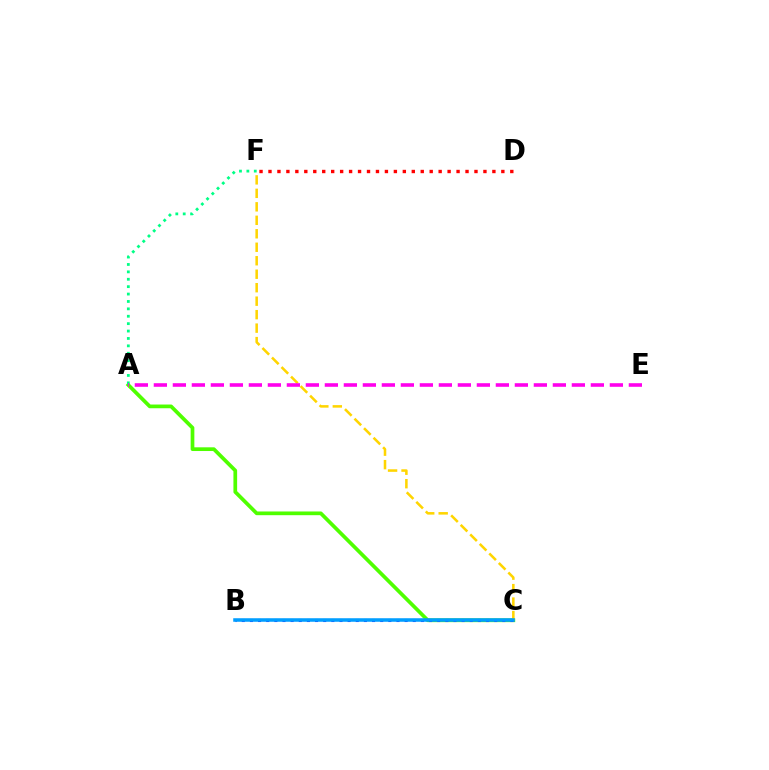{('D', 'F'): [{'color': '#ff0000', 'line_style': 'dotted', 'thickness': 2.43}], ('A', 'C'): [{'color': '#4fff00', 'line_style': 'solid', 'thickness': 2.67}], ('C', 'F'): [{'color': '#ffd500', 'line_style': 'dashed', 'thickness': 1.83}], ('B', 'C'): [{'color': '#3700ff', 'line_style': 'dotted', 'thickness': 2.21}, {'color': '#009eff', 'line_style': 'solid', 'thickness': 2.54}], ('A', 'F'): [{'color': '#00ff86', 'line_style': 'dotted', 'thickness': 2.01}], ('A', 'E'): [{'color': '#ff00ed', 'line_style': 'dashed', 'thickness': 2.58}]}